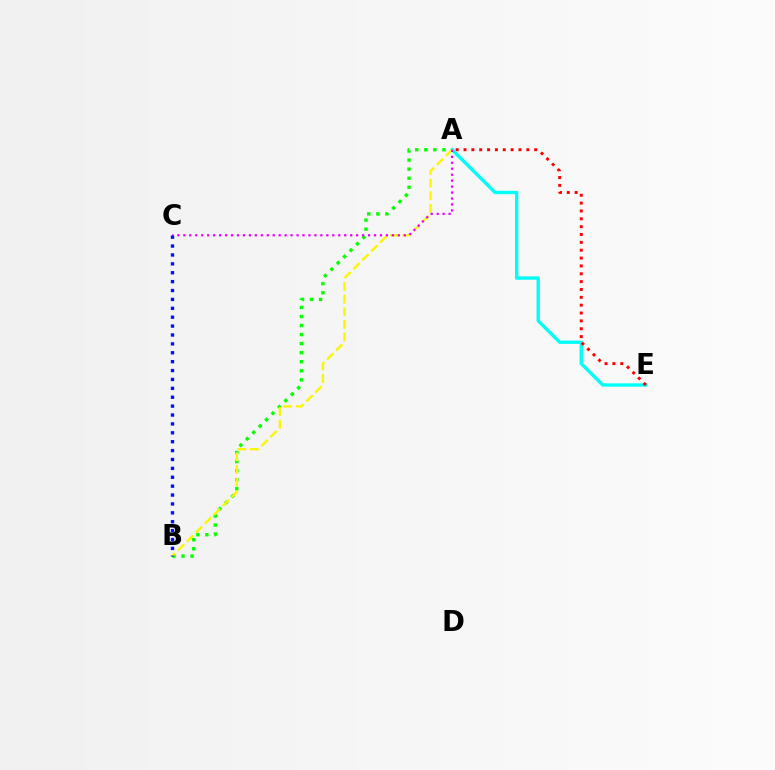{('A', 'B'): [{'color': '#08ff00', 'line_style': 'dotted', 'thickness': 2.46}, {'color': '#fcf500', 'line_style': 'dashed', 'thickness': 1.72}], ('A', 'E'): [{'color': '#00fff6', 'line_style': 'solid', 'thickness': 2.42}, {'color': '#ff0000', 'line_style': 'dotted', 'thickness': 2.13}], ('A', 'C'): [{'color': '#ee00ff', 'line_style': 'dotted', 'thickness': 1.62}], ('B', 'C'): [{'color': '#0010ff', 'line_style': 'dotted', 'thickness': 2.42}]}